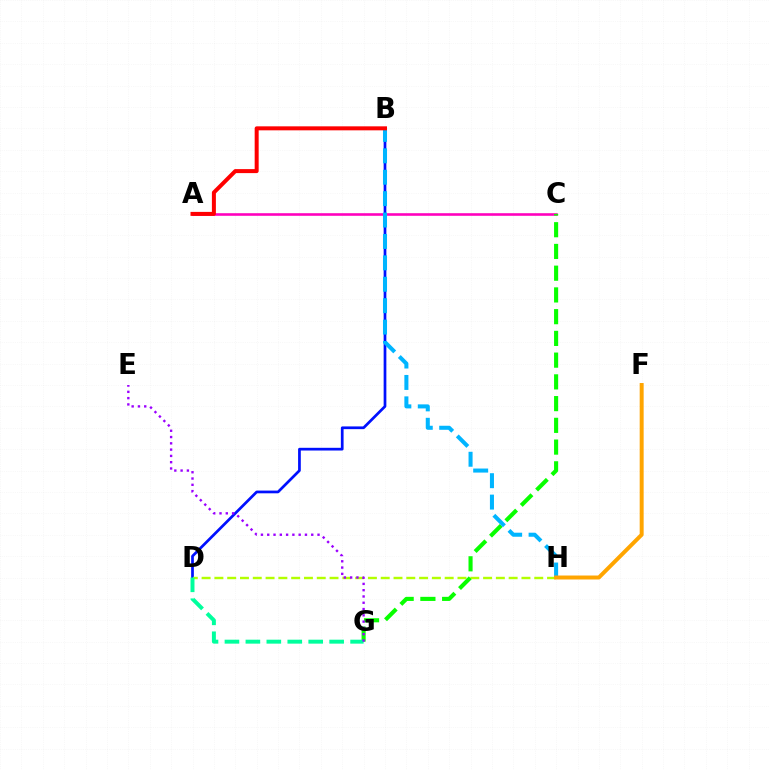{('B', 'D'): [{'color': '#0010ff', 'line_style': 'solid', 'thickness': 1.96}], ('D', 'H'): [{'color': '#b3ff00', 'line_style': 'dashed', 'thickness': 1.74}], ('A', 'C'): [{'color': '#ff00bd', 'line_style': 'solid', 'thickness': 1.87}], ('C', 'G'): [{'color': '#08ff00', 'line_style': 'dashed', 'thickness': 2.95}], ('B', 'H'): [{'color': '#00b5ff', 'line_style': 'dashed', 'thickness': 2.91}], ('D', 'G'): [{'color': '#00ff9d', 'line_style': 'dashed', 'thickness': 2.84}], ('F', 'H'): [{'color': '#ffa500', 'line_style': 'solid', 'thickness': 2.85}], ('A', 'B'): [{'color': '#ff0000', 'line_style': 'solid', 'thickness': 2.88}], ('E', 'G'): [{'color': '#9b00ff', 'line_style': 'dotted', 'thickness': 1.71}]}